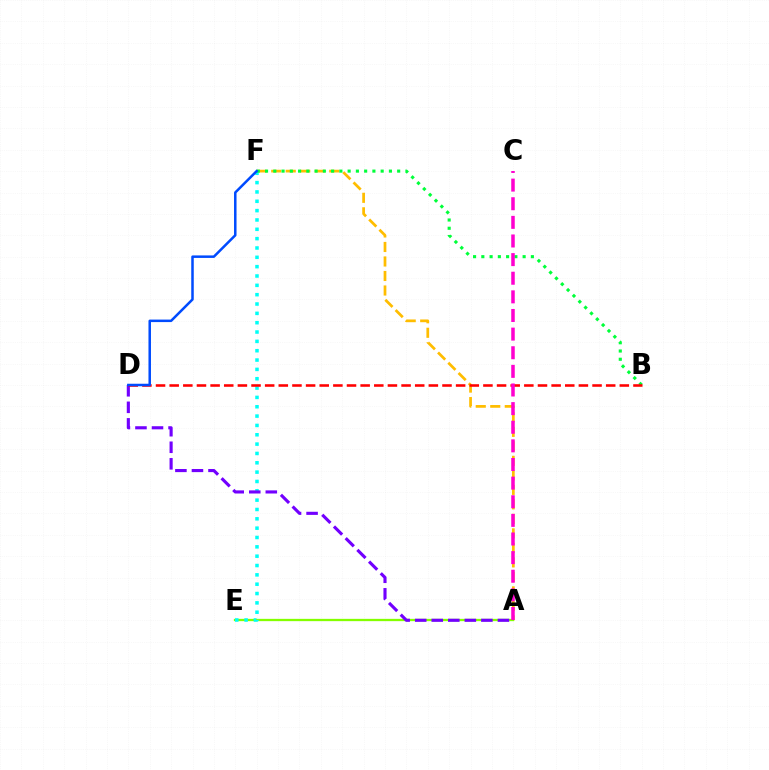{('A', 'F'): [{'color': '#ffbd00', 'line_style': 'dashed', 'thickness': 1.97}], ('A', 'E'): [{'color': '#84ff00', 'line_style': 'solid', 'thickness': 1.65}], ('E', 'F'): [{'color': '#00fff6', 'line_style': 'dotted', 'thickness': 2.54}], ('A', 'D'): [{'color': '#7200ff', 'line_style': 'dashed', 'thickness': 2.25}], ('B', 'F'): [{'color': '#00ff39', 'line_style': 'dotted', 'thickness': 2.24}], ('B', 'D'): [{'color': '#ff0000', 'line_style': 'dashed', 'thickness': 1.85}], ('A', 'C'): [{'color': '#ff00cf', 'line_style': 'dashed', 'thickness': 2.53}], ('D', 'F'): [{'color': '#004bff', 'line_style': 'solid', 'thickness': 1.81}]}